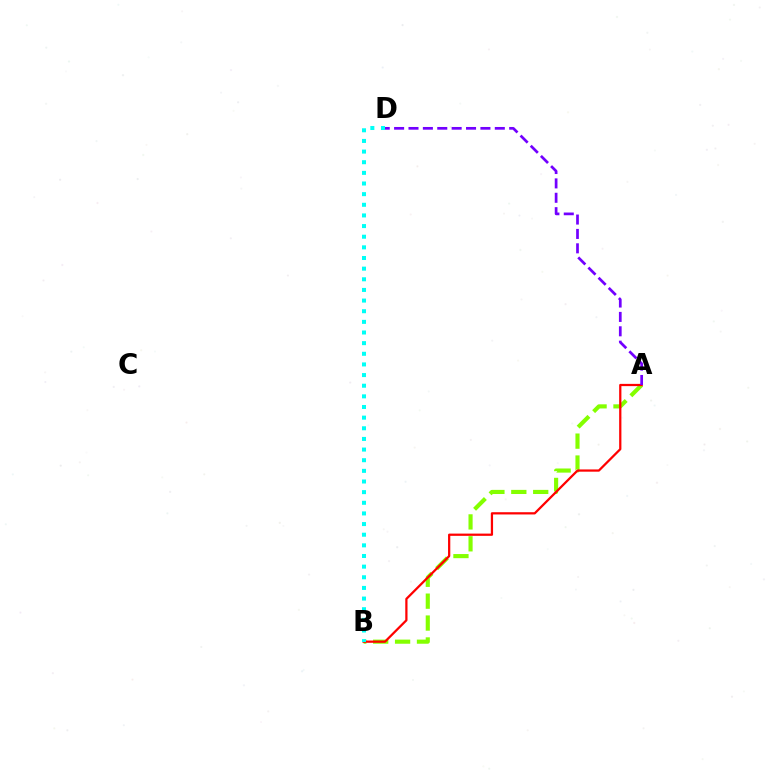{('A', 'B'): [{'color': '#84ff00', 'line_style': 'dashed', 'thickness': 2.97}, {'color': '#ff0000', 'line_style': 'solid', 'thickness': 1.62}], ('A', 'D'): [{'color': '#7200ff', 'line_style': 'dashed', 'thickness': 1.95}], ('B', 'D'): [{'color': '#00fff6', 'line_style': 'dotted', 'thickness': 2.89}]}